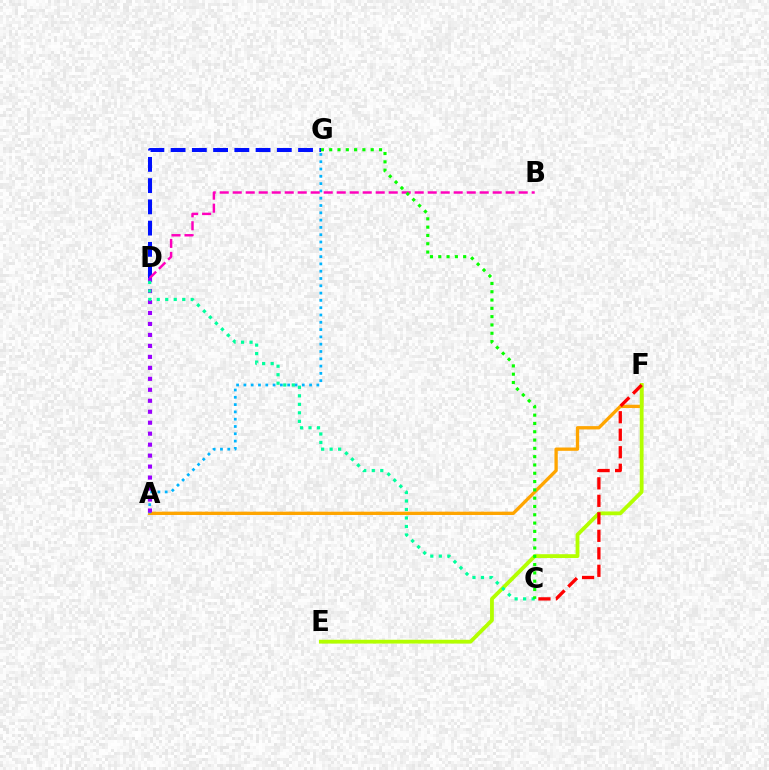{('A', 'F'): [{'color': '#ffa500', 'line_style': 'solid', 'thickness': 2.38}], ('A', 'G'): [{'color': '#00b5ff', 'line_style': 'dotted', 'thickness': 1.98}], ('D', 'G'): [{'color': '#0010ff', 'line_style': 'dashed', 'thickness': 2.89}], ('B', 'D'): [{'color': '#ff00bd', 'line_style': 'dashed', 'thickness': 1.77}], ('E', 'F'): [{'color': '#b3ff00', 'line_style': 'solid', 'thickness': 2.74}], ('C', 'F'): [{'color': '#ff0000', 'line_style': 'dashed', 'thickness': 2.38}], ('A', 'D'): [{'color': '#9b00ff', 'line_style': 'dotted', 'thickness': 2.98}], ('C', 'D'): [{'color': '#00ff9d', 'line_style': 'dotted', 'thickness': 2.31}], ('C', 'G'): [{'color': '#08ff00', 'line_style': 'dotted', 'thickness': 2.26}]}